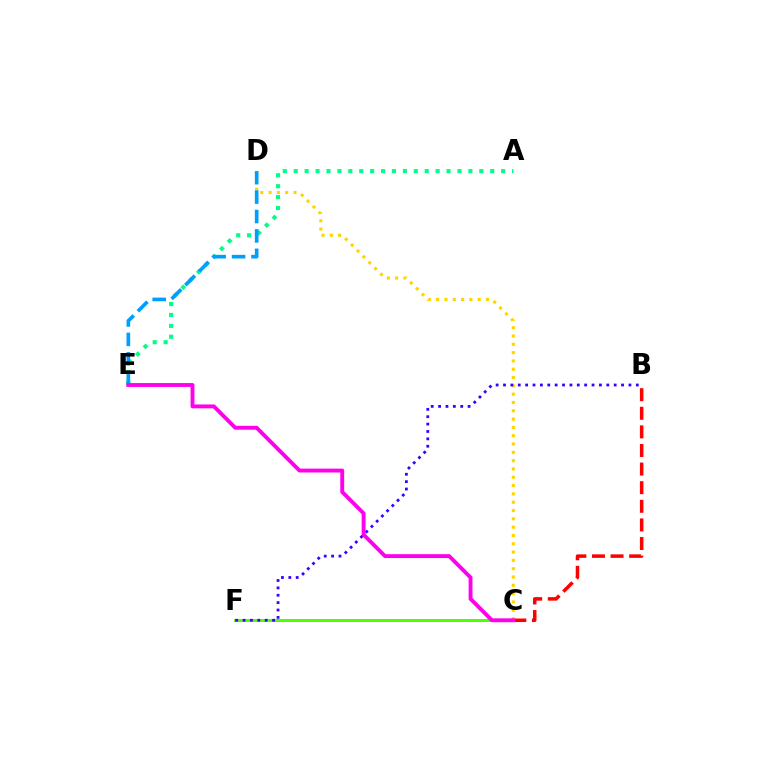{('B', 'C'): [{'color': '#ff0000', 'line_style': 'dashed', 'thickness': 2.53}], ('C', 'F'): [{'color': '#4fff00', 'line_style': 'solid', 'thickness': 2.14}], ('C', 'D'): [{'color': '#ffd500', 'line_style': 'dotted', 'thickness': 2.26}], ('A', 'E'): [{'color': '#00ff86', 'line_style': 'dotted', 'thickness': 2.97}], ('D', 'E'): [{'color': '#009eff', 'line_style': 'dashed', 'thickness': 2.64}], ('B', 'F'): [{'color': '#3700ff', 'line_style': 'dotted', 'thickness': 2.0}], ('C', 'E'): [{'color': '#ff00ed', 'line_style': 'solid', 'thickness': 2.8}]}